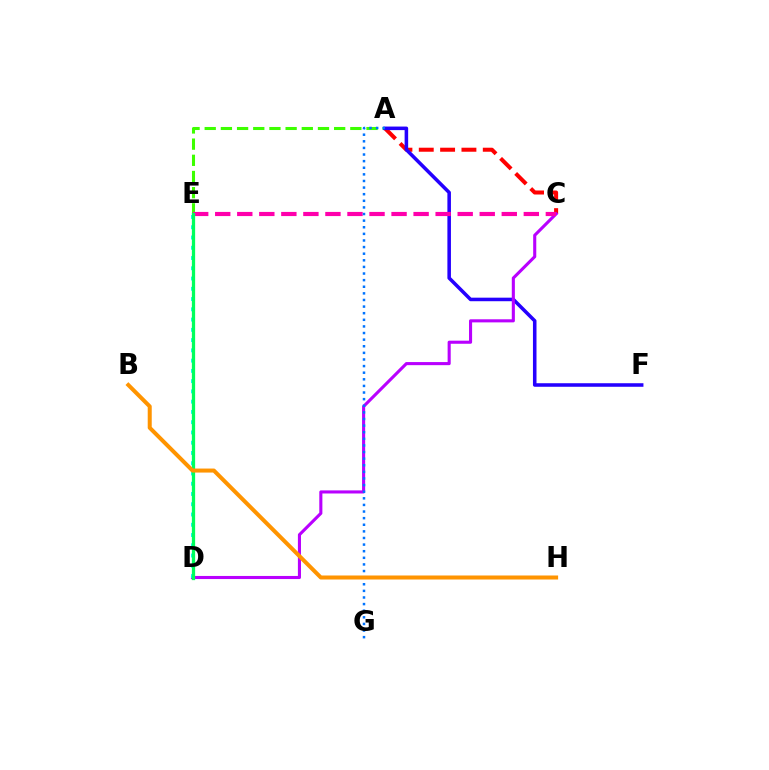{('A', 'E'): [{'color': '#3dff00', 'line_style': 'dashed', 'thickness': 2.2}], ('A', 'C'): [{'color': '#ff0000', 'line_style': 'dashed', 'thickness': 2.9}], ('D', 'E'): [{'color': '#d1ff00', 'line_style': 'solid', 'thickness': 1.85}, {'color': '#00fff6', 'line_style': 'dotted', 'thickness': 2.79}, {'color': '#00ff5c', 'line_style': 'solid', 'thickness': 2.35}], ('A', 'F'): [{'color': '#2500ff', 'line_style': 'solid', 'thickness': 2.55}], ('C', 'D'): [{'color': '#b900ff', 'line_style': 'solid', 'thickness': 2.23}], ('C', 'E'): [{'color': '#ff00ac', 'line_style': 'dashed', 'thickness': 2.99}], ('A', 'G'): [{'color': '#0074ff', 'line_style': 'dotted', 'thickness': 1.8}], ('B', 'H'): [{'color': '#ff9400', 'line_style': 'solid', 'thickness': 2.89}]}